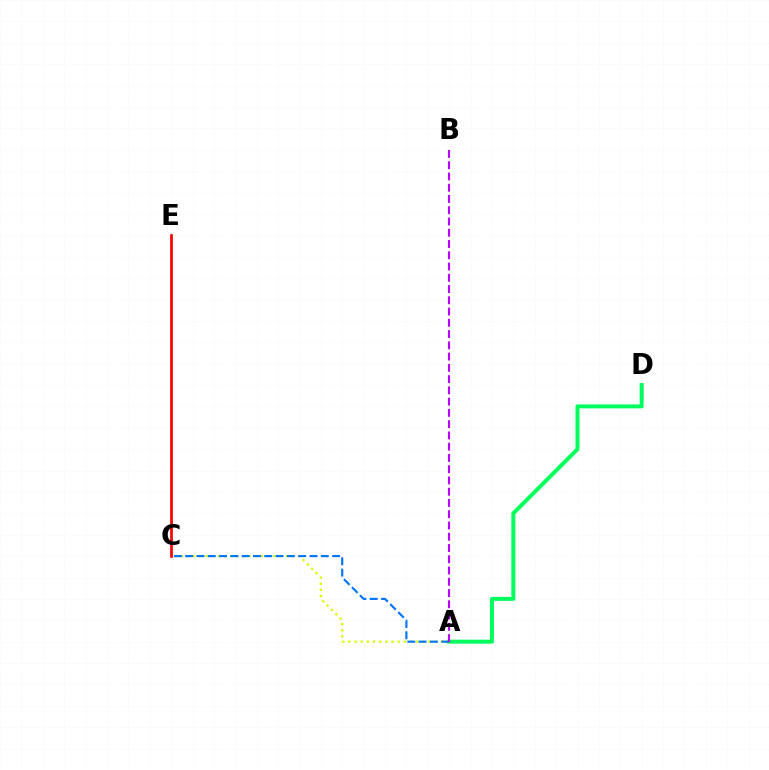{('A', 'D'): [{'color': '#00ff5c', 'line_style': 'solid', 'thickness': 2.87}], ('C', 'E'): [{'color': '#ff0000', 'line_style': 'solid', 'thickness': 1.94}], ('A', 'C'): [{'color': '#d1ff00', 'line_style': 'dotted', 'thickness': 1.67}, {'color': '#0074ff', 'line_style': 'dashed', 'thickness': 1.54}], ('A', 'B'): [{'color': '#b900ff', 'line_style': 'dashed', 'thickness': 1.53}]}